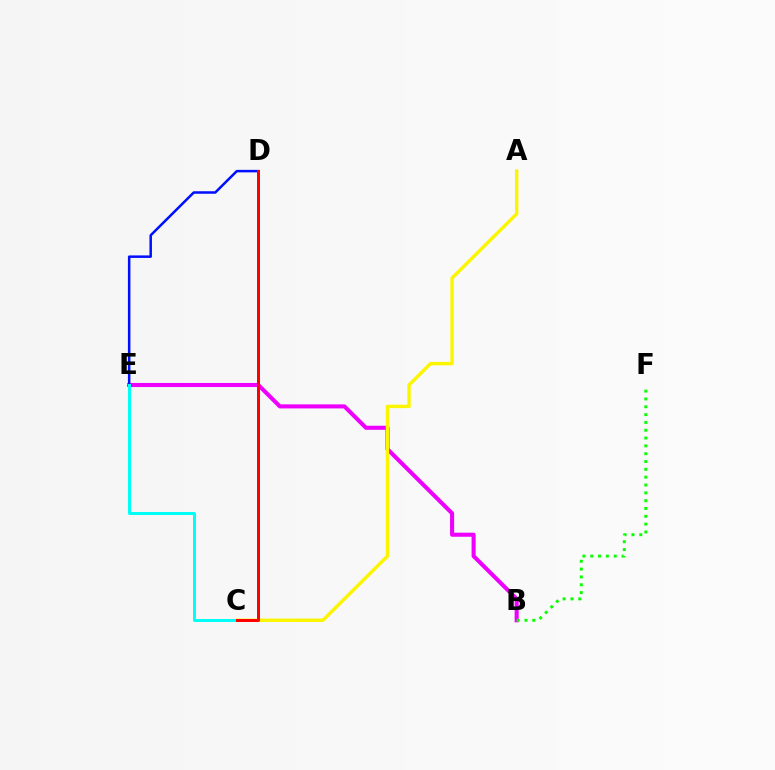{('B', 'E'): [{'color': '#ee00ff', 'line_style': 'solid', 'thickness': 2.93}], ('D', 'E'): [{'color': '#0010ff', 'line_style': 'solid', 'thickness': 1.81}], ('A', 'C'): [{'color': '#fcf500', 'line_style': 'solid', 'thickness': 2.46}], ('C', 'E'): [{'color': '#00fff6', 'line_style': 'solid', 'thickness': 2.16}], ('B', 'F'): [{'color': '#08ff00', 'line_style': 'dotted', 'thickness': 2.13}], ('C', 'D'): [{'color': '#ff0000', 'line_style': 'solid', 'thickness': 2.14}]}